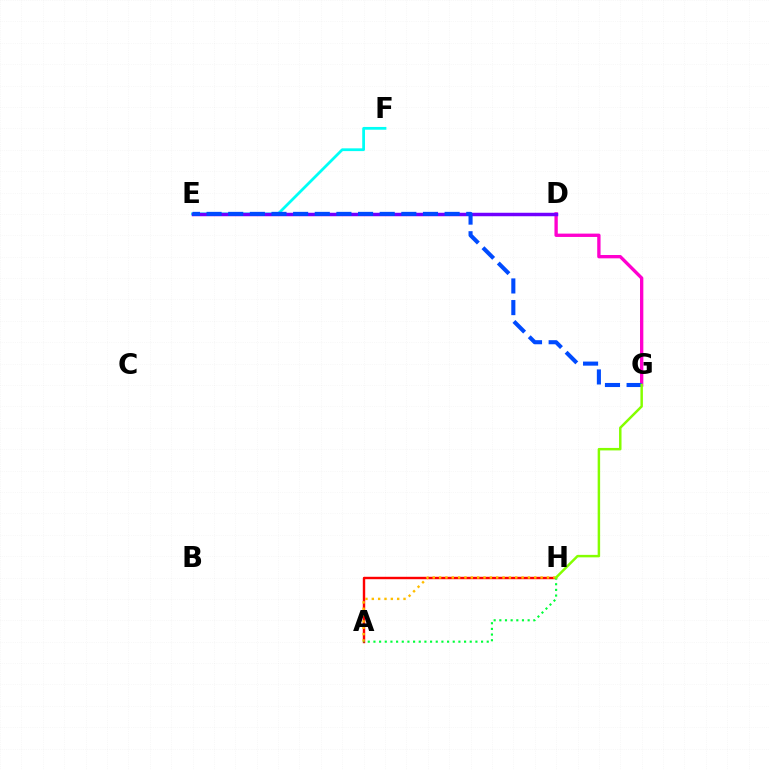{('A', 'H'): [{'color': '#ff0000', 'line_style': 'solid', 'thickness': 1.74}, {'color': '#ffbd00', 'line_style': 'dotted', 'thickness': 1.72}, {'color': '#00ff39', 'line_style': 'dotted', 'thickness': 1.54}], ('D', 'G'): [{'color': '#ff00cf', 'line_style': 'solid', 'thickness': 2.4}], ('E', 'F'): [{'color': '#00fff6', 'line_style': 'solid', 'thickness': 1.99}], ('D', 'E'): [{'color': '#7200ff', 'line_style': 'solid', 'thickness': 2.5}], ('E', 'G'): [{'color': '#004bff', 'line_style': 'dashed', 'thickness': 2.94}], ('G', 'H'): [{'color': '#84ff00', 'line_style': 'solid', 'thickness': 1.78}]}